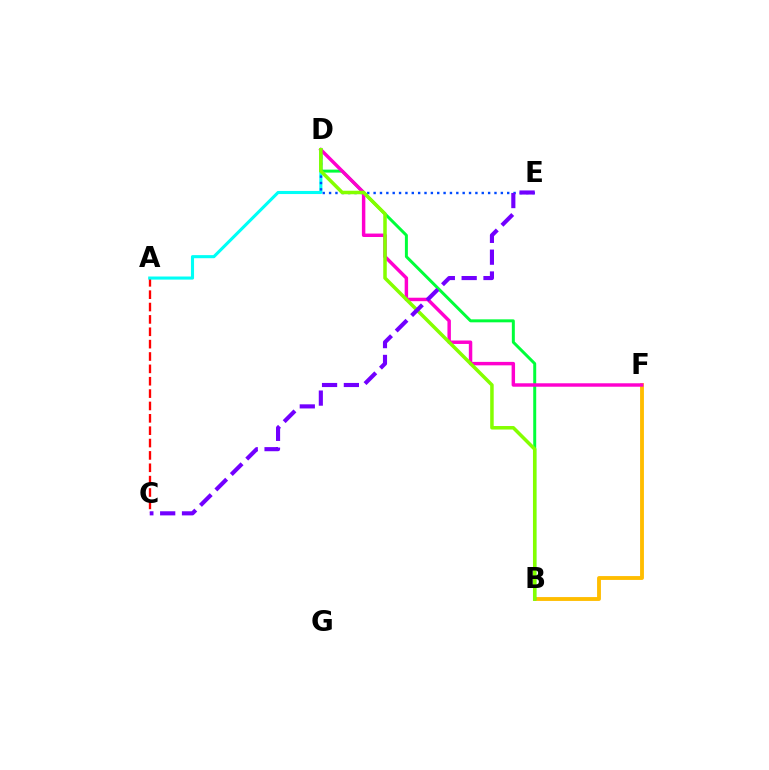{('B', 'F'): [{'color': '#ffbd00', 'line_style': 'solid', 'thickness': 2.77}], ('A', 'C'): [{'color': '#ff0000', 'line_style': 'dashed', 'thickness': 1.68}], ('A', 'D'): [{'color': '#00fff6', 'line_style': 'solid', 'thickness': 2.23}], ('B', 'D'): [{'color': '#00ff39', 'line_style': 'solid', 'thickness': 2.14}, {'color': '#84ff00', 'line_style': 'solid', 'thickness': 2.53}], ('D', 'E'): [{'color': '#004bff', 'line_style': 'dotted', 'thickness': 1.73}], ('D', 'F'): [{'color': '#ff00cf', 'line_style': 'solid', 'thickness': 2.48}], ('C', 'E'): [{'color': '#7200ff', 'line_style': 'dashed', 'thickness': 2.97}]}